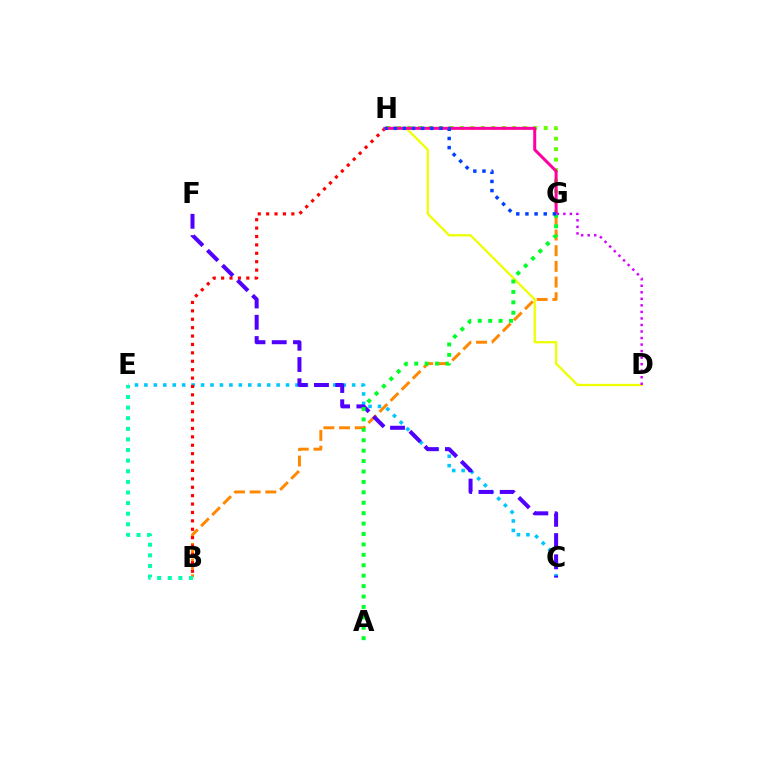{('B', 'G'): [{'color': '#ff8800', 'line_style': 'dashed', 'thickness': 2.13}], ('C', 'E'): [{'color': '#00c7ff', 'line_style': 'dotted', 'thickness': 2.57}], ('G', 'H'): [{'color': '#66ff00', 'line_style': 'dotted', 'thickness': 2.85}, {'color': '#ff00a0', 'line_style': 'solid', 'thickness': 2.17}, {'color': '#003fff', 'line_style': 'dotted', 'thickness': 2.49}], ('B', 'H'): [{'color': '#ff0000', 'line_style': 'dotted', 'thickness': 2.28}], ('B', 'E'): [{'color': '#00ffaf', 'line_style': 'dotted', 'thickness': 2.88}], ('D', 'H'): [{'color': '#eeff00', 'line_style': 'solid', 'thickness': 1.65}], ('C', 'F'): [{'color': '#4f00ff', 'line_style': 'dashed', 'thickness': 2.89}], ('A', 'G'): [{'color': '#00ff27', 'line_style': 'dotted', 'thickness': 2.83}], ('D', 'G'): [{'color': '#d600ff', 'line_style': 'dotted', 'thickness': 1.78}]}